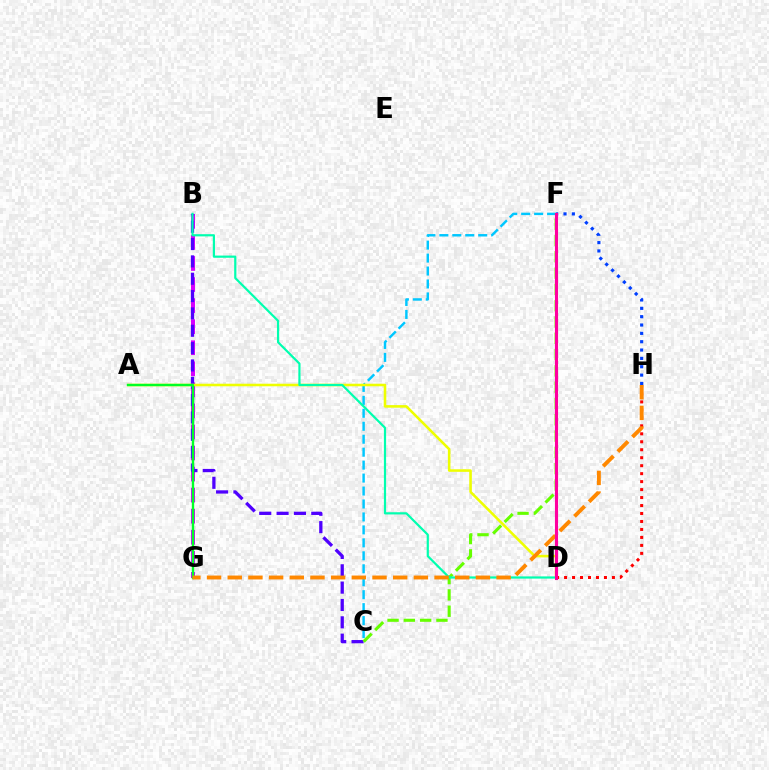{('B', 'G'): [{'color': '#d600ff', 'line_style': 'dashed', 'thickness': 2.86}], ('D', 'H'): [{'color': '#ff0000', 'line_style': 'dotted', 'thickness': 2.17}], ('F', 'H'): [{'color': '#003fff', 'line_style': 'dotted', 'thickness': 2.27}], ('B', 'C'): [{'color': '#4f00ff', 'line_style': 'dashed', 'thickness': 2.36}], ('C', 'F'): [{'color': '#00c7ff', 'line_style': 'dashed', 'thickness': 1.76}, {'color': '#66ff00', 'line_style': 'dashed', 'thickness': 2.21}], ('A', 'D'): [{'color': '#eeff00', 'line_style': 'solid', 'thickness': 1.85}], ('A', 'G'): [{'color': '#00ff27', 'line_style': 'solid', 'thickness': 1.7}], ('B', 'D'): [{'color': '#00ffaf', 'line_style': 'solid', 'thickness': 1.58}], ('G', 'H'): [{'color': '#ff8800', 'line_style': 'dashed', 'thickness': 2.81}], ('D', 'F'): [{'color': '#ff00a0', 'line_style': 'solid', 'thickness': 2.23}]}